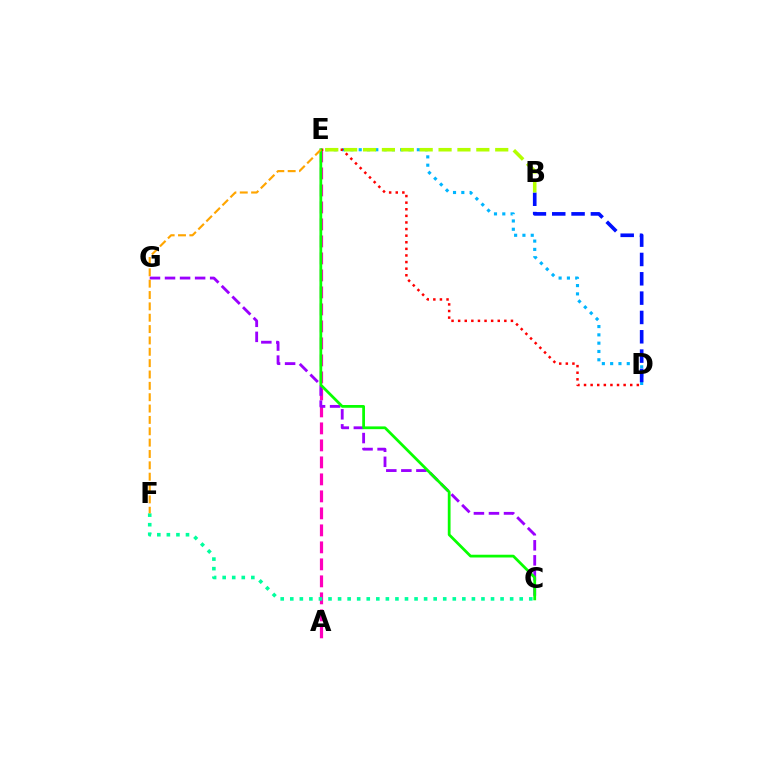{('A', 'E'): [{'color': '#ff00bd', 'line_style': 'dashed', 'thickness': 2.31}], ('C', 'G'): [{'color': '#9b00ff', 'line_style': 'dashed', 'thickness': 2.04}], ('D', 'E'): [{'color': '#00b5ff', 'line_style': 'dotted', 'thickness': 2.26}, {'color': '#ff0000', 'line_style': 'dotted', 'thickness': 1.79}], ('C', 'F'): [{'color': '#00ff9d', 'line_style': 'dotted', 'thickness': 2.6}], ('B', 'D'): [{'color': '#0010ff', 'line_style': 'dashed', 'thickness': 2.63}], ('C', 'E'): [{'color': '#08ff00', 'line_style': 'solid', 'thickness': 1.99}], ('B', 'E'): [{'color': '#b3ff00', 'line_style': 'dashed', 'thickness': 2.57}], ('E', 'F'): [{'color': '#ffa500', 'line_style': 'dashed', 'thickness': 1.54}]}